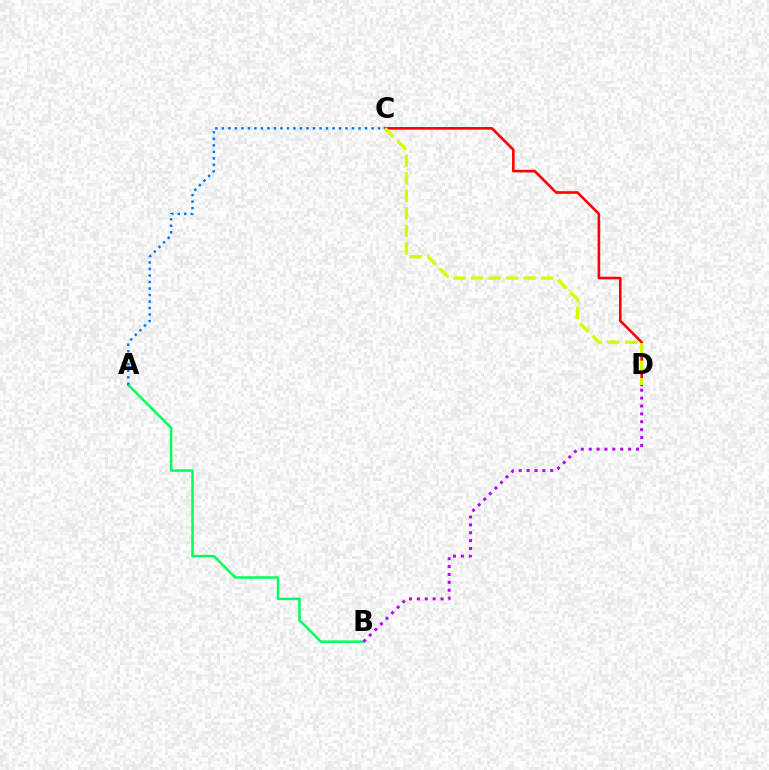{('C', 'D'): [{'color': '#ff0000', 'line_style': 'solid', 'thickness': 1.88}, {'color': '#d1ff00', 'line_style': 'dashed', 'thickness': 2.38}], ('A', 'B'): [{'color': '#00ff5c', 'line_style': 'solid', 'thickness': 1.8}], ('B', 'D'): [{'color': '#b900ff', 'line_style': 'dotted', 'thickness': 2.14}], ('A', 'C'): [{'color': '#0074ff', 'line_style': 'dotted', 'thickness': 1.77}]}